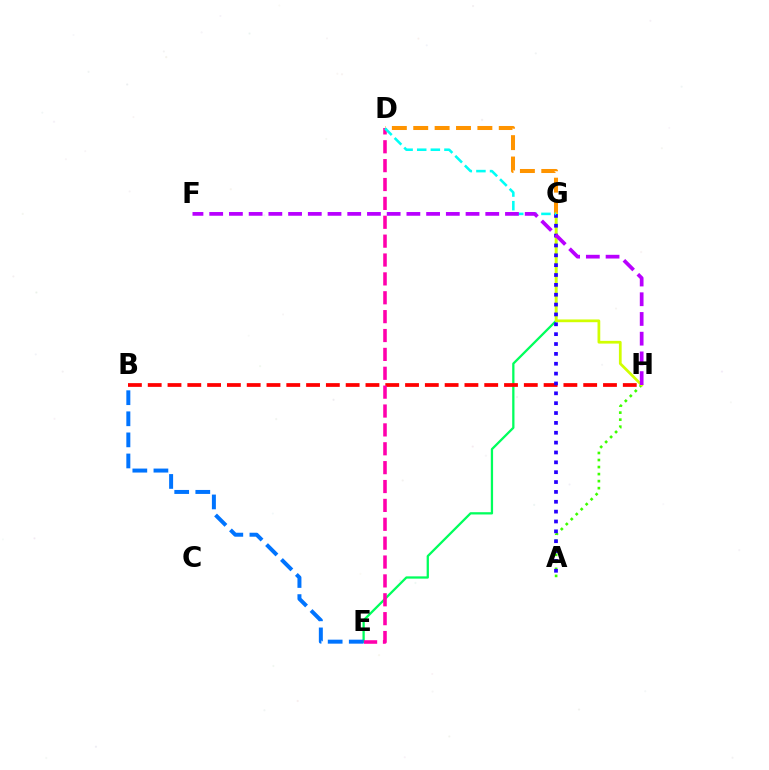{('E', 'G'): [{'color': '#00ff5c', 'line_style': 'solid', 'thickness': 1.64}], ('A', 'H'): [{'color': '#3dff00', 'line_style': 'dotted', 'thickness': 1.91}], ('D', 'G'): [{'color': '#ff9400', 'line_style': 'dashed', 'thickness': 2.9}, {'color': '#00fff6', 'line_style': 'dashed', 'thickness': 1.85}], ('B', 'H'): [{'color': '#ff0000', 'line_style': 'dashed', 'thickness': 2.69}], ('G', 'H'): [{'color': '#d1ff00', 'line_style': 'solid', 'thickness': 1.97}], ('A', 'G'): [{'color': '#2500ff', 'line_style': 'dotted', 'thickness': 2.68}], ('D', 'E'): [{'color': '#ff00ac', 'line_style': 'dashed', 'thickness': 2.56}], ('B', 'E'): [{'color': '#0074ff', 'line_style': 'dashed', 'thickness': 2.86}], ('F', 'H'): [{'color': '#b900ff', 'line_style': 'dashed', 'thickness': 2.68}]}